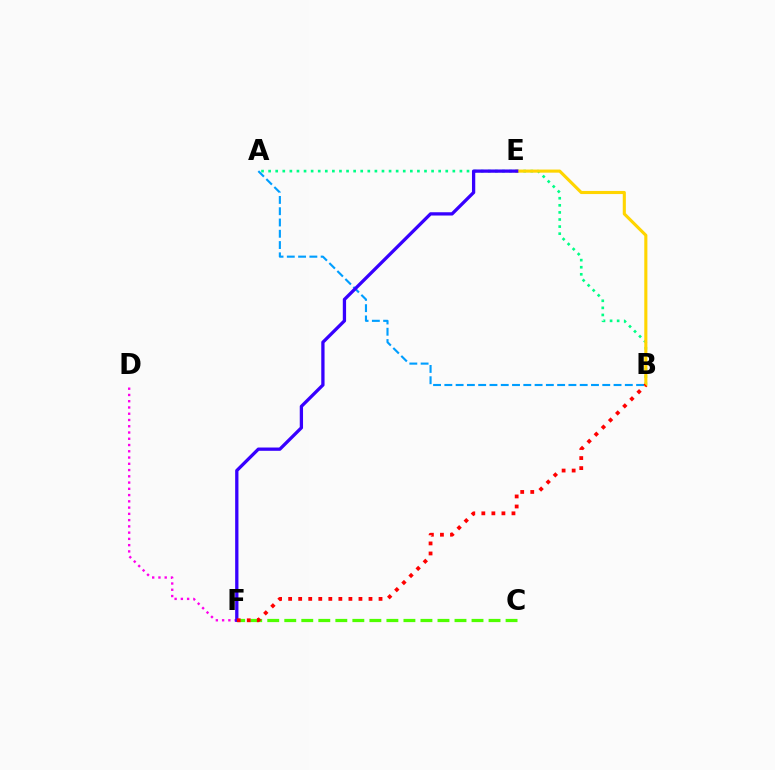{('A', 'B'): [{'color': '#00ff86', 'line_style': 'dotted', 'thickness': 1.93}, {'color': '#009eff', 'line_style': 'dashed', 'thickness': 1.53}], ('C', 'F'): [{'color': '#4fff00', 'line_style': 'dashed', 'thickness': 2.31}], ('B', 'E'): [{'color': '#ffd500', 'line_style': 'solid', 'thickness': 2.24}], ('D', 'F'): [{'color': '#ff00ed', 'line_style': 'dotted', 'thickness': 1.7}], ('E', 'F'): [{'color': '#3700ff', 'line_style': 'solid', 'thickness': 2.37}], ('B', 'F'): [{'color': '#ff0000', 'line_style': 'dotted', 'thickness': 2.73}]}